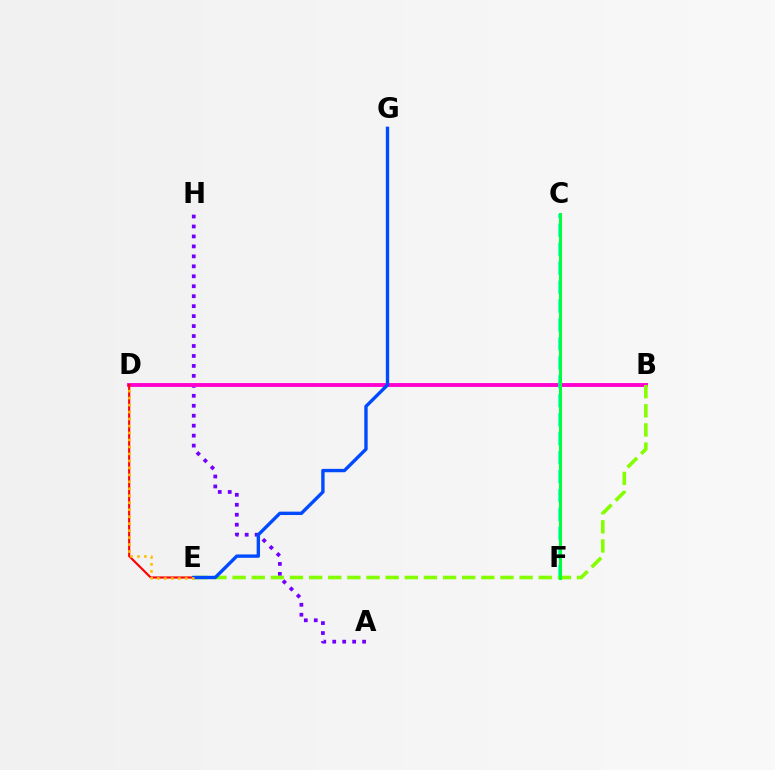{('A', 'H'): [{'color': '#7200ff', 'line_style': 'dotted', 'thickness': 2.71}], ('B', 'D'): [{'color': '#ff00cf', 'line_style': 'solid', 'thickness': 2.79}], ('C', 'F'): [{'color': '#00fff6', 'line_style': 'dashed', 'thickness': 2.57}, {'color': '#00ff39', 'line_style': 'solid', 'thickness': 2.18}], ('B', 'E'): [{'color': '#84ff00', 'line_style': 'dashed', 'thickness': 2.6}], ('D', 'E'): [{'color': '#ff0000', 'line_style': 'solid', 'thickness': 1.54}, {'color': '#ffbd00', 'line_style': 'dotted', 'thickness': 1.89}], ('E', 'G'): [{'color': '#004bff', 'line_style': 'solid', 'thickness': 2.43}]}